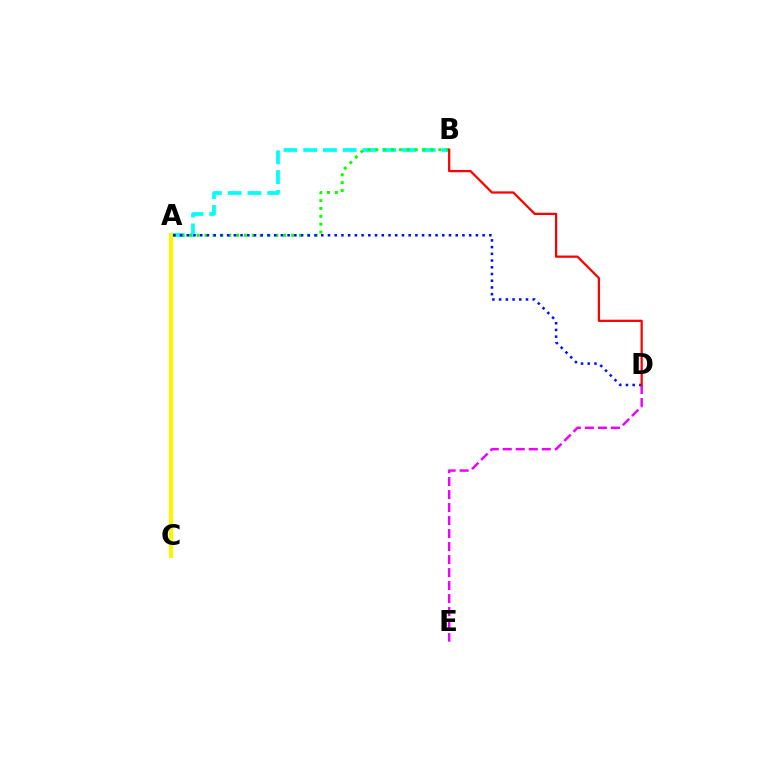{('A', 'B'): [{'color': '#00fff6', 'line_style': 'dashed', 'thickness': 2.68}, {'color': '#08ff00', 'line_style': 'dotted', 'thickness': 2.14}], ('D', 'E'): [{'color': '#ee00ff', 'line_style': 'dashed', 'thickness': 1.77}], ('A', 'C'): [{'color': '#fcf500', 'line_style': 'solid', 'thickness': 2.98}], ('A', 'D'): [{'color': '#0010ff', 'line_style': 'dotted', 'thickness': 1.83}], ('B', 'D'): [{'color': '#ff0000', 'line_style': 'solid', 'thickness': 1.62}]}